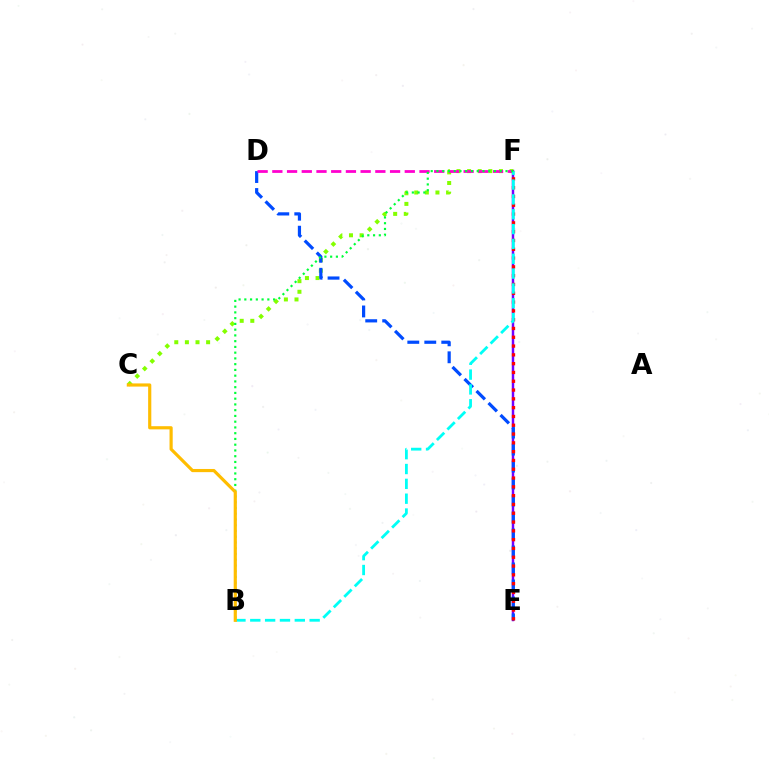{('E', 'F'): [{'color': '#7200ff', 'line_style': 'solid', 'thickness': 1.77}, {'color': '#ff0000', 'line_style': 'dotted', 'thickness': 2.39}], ('C', 'F'): [{'color': '#84ff00', 'line_style': 'dotted', 'thickness': 2.88}], ('D', 'E'): [{'color': '#004bff', 'line_style': 'dashed', 'thickness': 2.31}], ('D', 'F'): [{'color': '#ff00cf', 'line_style': 'dashed', 'thickness': 2.0}], ('B', 'F'): [{'color': '#00fff6', 'line_style': 'dashed', 'thickness': 2.02}, {'color': '#00ff39', 'line_style': 'dotted', 'thickness': 1.56}], ('B', 'C'): [{'color': '#ffbd00', 'line_style': 'solid', 'thickness': 2.28}]}